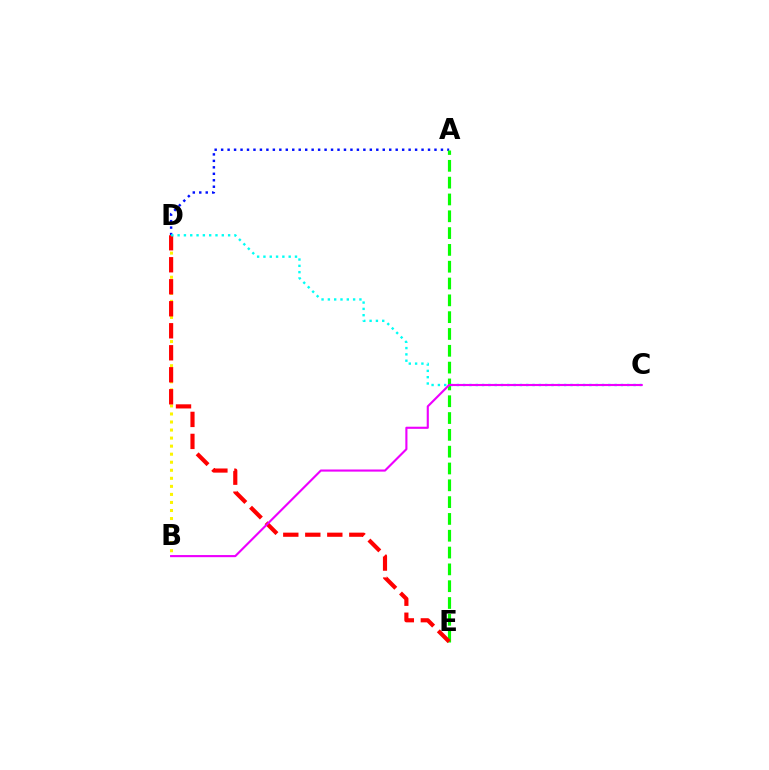{('A', 'D'): [{'color': '#0010ff', 'line_style': 'dotted', 'thickness': 1.76}], ('A', 'E'): [{'color': '#08ff00', 'line_style': 'dashed', 'thickness': 2.28}], ('B', 'D'): [{'color': '#fcf500', 'line_style': 'dotted', 'thickness': 2.19}], ('D', 'E'): [{'color': '#ff0000', 'line_style': 'dashed', 'thickness': 2.99}], ('C', 'D'): [{'color': '#00fff6', 'line_style': 'dotted', 'thickness': 1.72}], ('B', 'C'): [{'color': '#ee00ff', 'line_style': 'solid', 'thickness': 1.53}]}